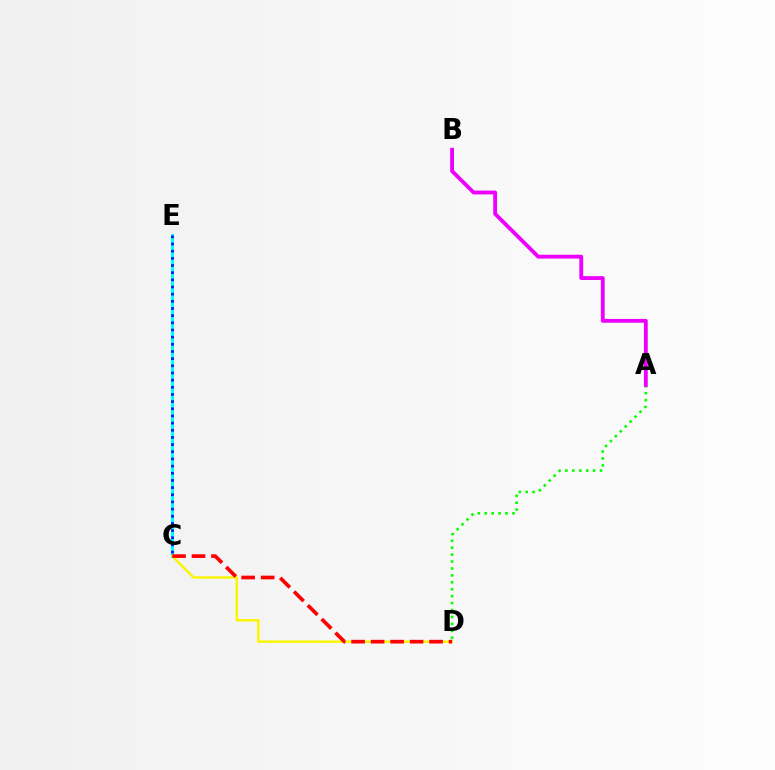{('C', 'E'): [{'color': '#00fff6', 'line_style': 'solid', 'thickness': 2.19}, {'color': '#0010ff', 'line_style': 'dotted', 'thickness': 1.95}], ('A', 'D'): [{'color': '#08ff00', 'line_style': 'dotted', 'thickness': 1.88}], ('C', 'D'): [{'color': '#fcf500', 'line_style': 'solid', 'thickness': 1.75}, {'color': '#ff0000', 'line_style': 'dashed', 'thickness': 2.65}], ('A', 'B'): [{'color': '#ee00ff', 'line_style': 'solid', 'thickness': 2.76}]}